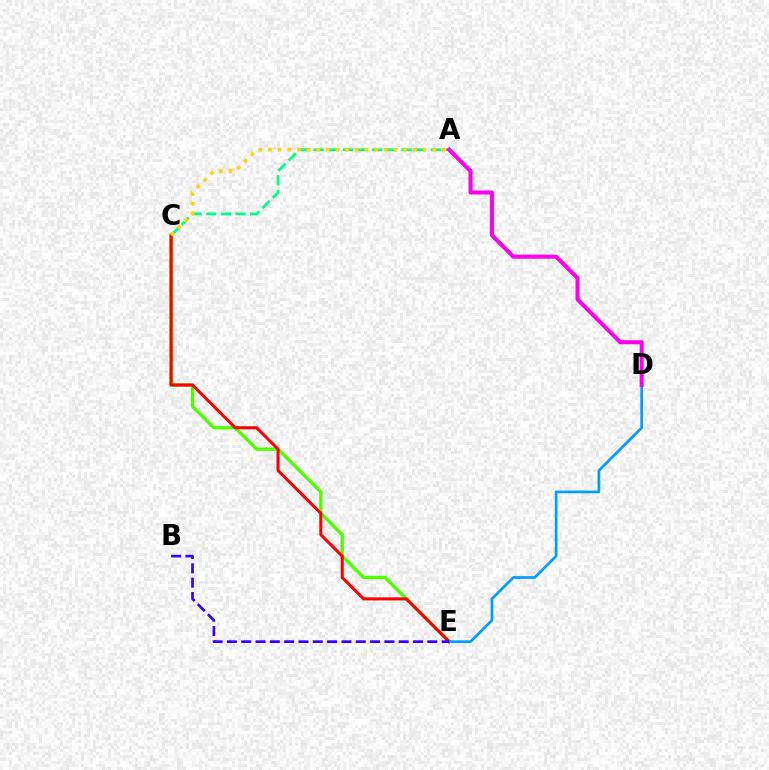{('C', 'E'): [{'color': '#4fff00', 'line_style': 'solid', 'thickness': 2.39}, {'color': '#ff0000', 'line_style': 'solid', 'thickness': 2.2}], ('A', 'C'): [{'color': '#00ff86', 'line_style': 'dashed', 'thickness': 1.99}, {'color': '#ffd500', 'line_style': 'dotted', 'thickness': 2.63}], ('D', 'E'): [{'color': '#009eff', 'line_style': 'solid', 'thickness': 1.94}], ('A', 'D'): [{'color': '#ff00ed', 'line_style': 'solid', 'thickness': 2.91}], ('B', 'E'): [{'color': '#3700ff', 'line_style': 'dashed', 'thickness': 1.94}]}